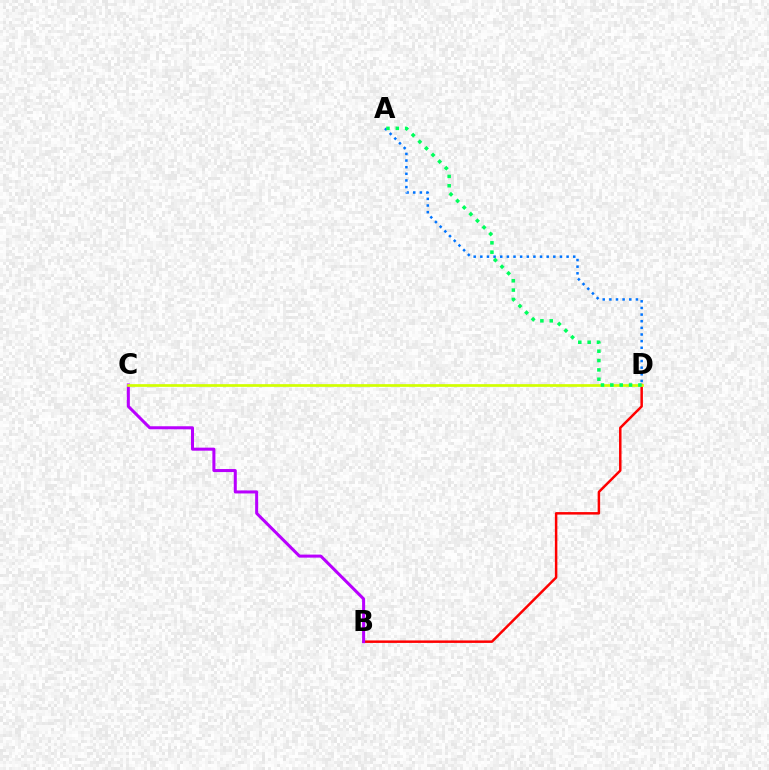{('B', 'D'): [{'color': '#ff0000', 'line_style': 'solid', 'thickness': 1.79}], ('B', 'C'): [{'color': '#b900ff', 'line_style': 'solid', 'thickness': 2.18}], ('A', 'D'): [{'color': '#0074ff', 'line_style': 'dotted', 'thickness': 1.8}, {'color': '#00ff5c', 'line_style': 'dotted', 'thickness': 2.54}], ('C', 'D'): [{'color': '#d1ff00', 'line_style': 'solid', 'thickness': 1.95}]}